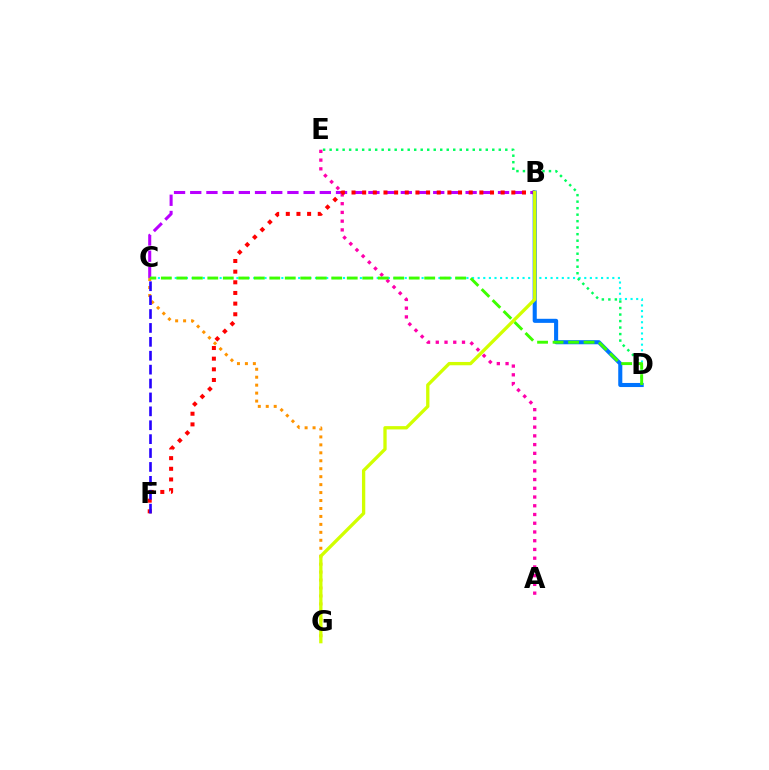{('C', 'D'): [{'color': '#00fff6', 'line_style': 'dotted', 'thickness': 1.52}, {'color': '#3dff00', 'line_style': 'dashed', 'thickness': 2.1}], ('C', 'G'): [{'color': '#ff9400', 'line_style': 'dotted', 'thickness': 2.16}], ('B', 'C'): [{'color': '#b900ff', 'line_style': 'dashed', 'thickness': 2.2}], ('A', 'E'): [{'color': '#ff00ac', 'line_style': 'dotted', 'thickness': 2.37}], ('B', 'F'): [{'color': '#ff0000', 'line_style': 'dotted', 'thickness': 2.89}], ('D', 'E'): [{'color': '#00ff5c', 'line_style': 'dotted', 'thickness': 1.77}], ('C', 'F'): [{'color': '#2500ff', 'line_style': 'dashed', 'thickness': 1.89}], ('B', 'D'): [{'color': '#0074ff', 'line_style': 'solid', 'thickness': 2.93}], ('B', 'G'): [{'color': '#d1ff00', 'line_style': 'solid', 'thickness': 2.38}]}